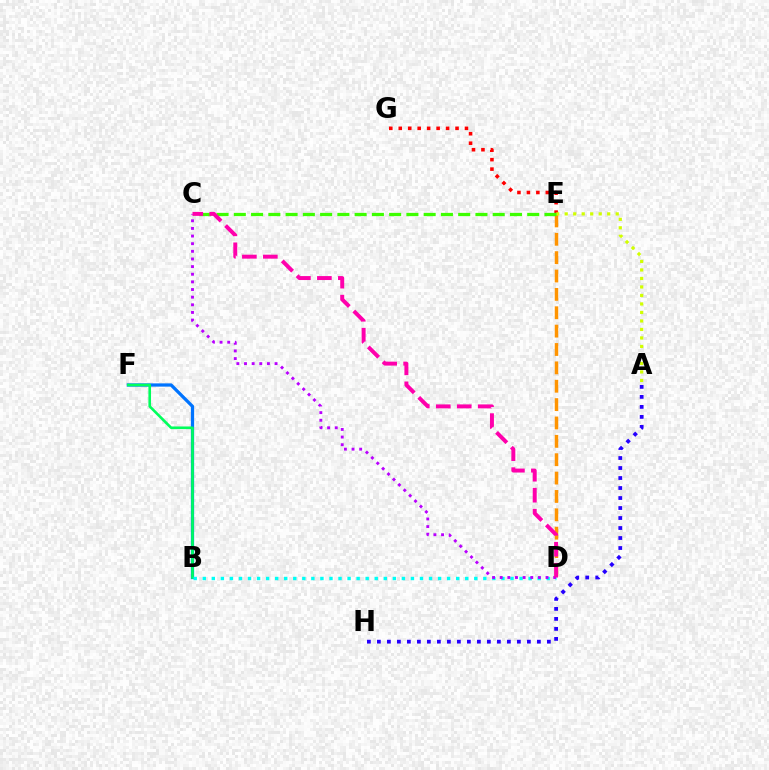{('E', 'G'): [{'color': '#ff0000', 'line_style': 'dotted', 'thickness': 2.57}], ('A', 'H'): [{'color': '#2500ff', 'line_style': 'dotted', 'thickness': 2.72}], ('B', 'F'): [{'color': '#0074ff', 'line_style': 'solid', 'thickness': 2.34}, {'color': '#00ff5c', 'line_style': 'solid', 'thickness': 1.89}], ('D', 'E'): [{'color': '#ff9400', 'line_style': 'dashed', 'thickness': 2.5}], ('A', 'E'): [{'color': '#d1ff00', 'line_style': 'dotted', 'thickness': 2.31}], ('C', 'E'): [{'color': '#3dff00', 'line_style': 'dashed', 'thickness': 2.34}], ('B', 'D'): [{'color': '#00fff6', 'line_style': 'dotted', 'thickness': 2.46}], ('C', 'D'): [{'color': '#b900ff', 'line_style': 'dotted', 'thickness': 2.08}, {'color': '#ff00ac', 'line_style': 'dashed', 'thickness': 2.85}]}